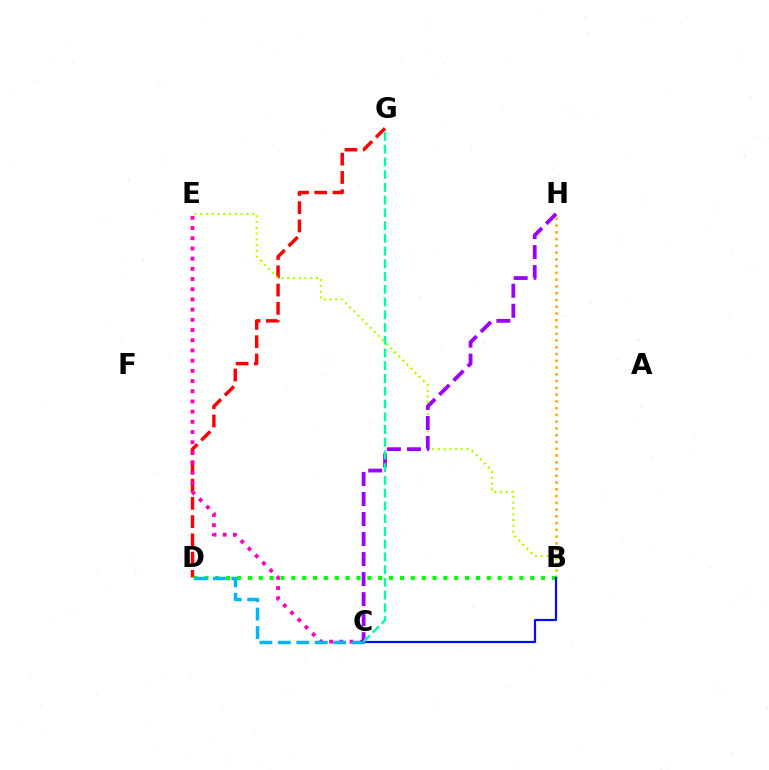{('D', 'G'): [{'color': '#ff0000', 'line_style': 'dashed', 'thickness': 2.48}], ('B', 'H'): [{'color': '#ffa500', 'line_style': 'dotted', 'thickness': 1.84}], ('B', 'E'): [{'color': '#b3ff00', 'line_style': 'dotted', 'thickness': 1.57}], ('C', 'E'): [{'color': '#ff00bd', 'line_style': 'dotted', 'thickness': 2.77}], ('B', 'D'): [{'color': '#08ff00', 'line_style': 'dotted', 'thickness': 2.95}], ('B', 'C'): [{'color': '#0010ff', 'line_style': 'solid', 'thickness': 1.58}], ('C', 'D'): [{'color': '#00b5ff', 'line_style': 'dashed', 'thickness': 2.5}], ('C', 'H'): [{'color': '#9b00ff', 'line_style': 'dashed', 'thickness': 2.72}], ('C', 'G'): [{'color': '#00ff9d', 'line_style': 'dashed', 'thickness': 1.73}]}